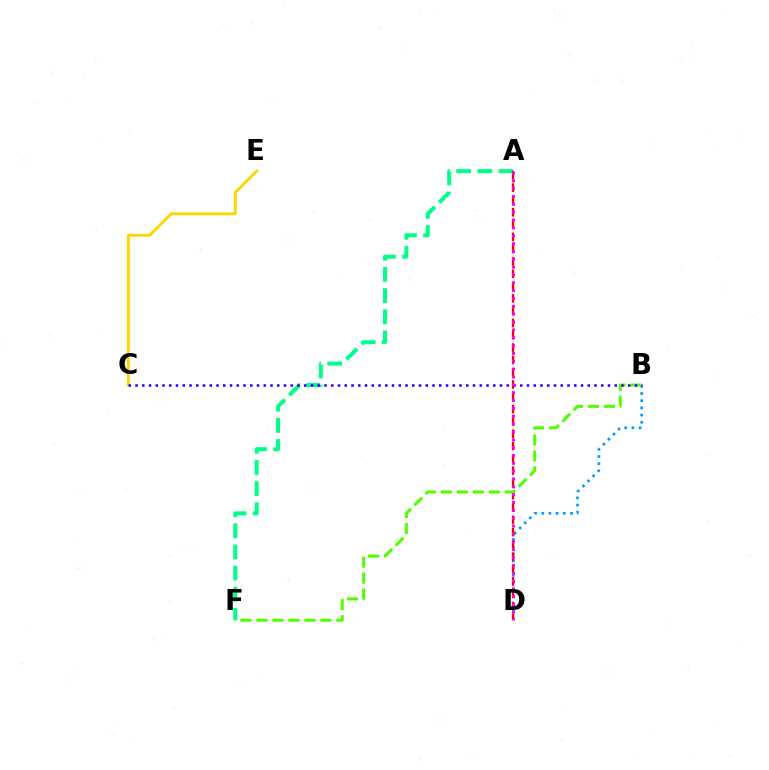{('B', 'D'): [{'color': '#009eff', 'line_style': 'dotted', 'thickness': 1.95}], ('A', 'F'): [{'color': '#00ff86', 'line_style': 'dashed', 'thickness': 2.88}], ('A', 'D'): [{'color': '#ff0000', 'line_style': 'dashed', 'thickness': 1.67}, {'color': '#ff00ed', 'line_style': 'dotted', 'thickness': 2.13}], ('C', 'E'): [{'color': '#ffd500', 'line_style': 'solid', 'thickness': 2.09}], ('B', 'F'): [{'color': '#4fff00', 'line_style': 'dashed', 'thickness': 2.17}], ('B', 'C'): [{'color': '#3700ff', 'line_style': 'dotted', 'thickness': 1.83}]}